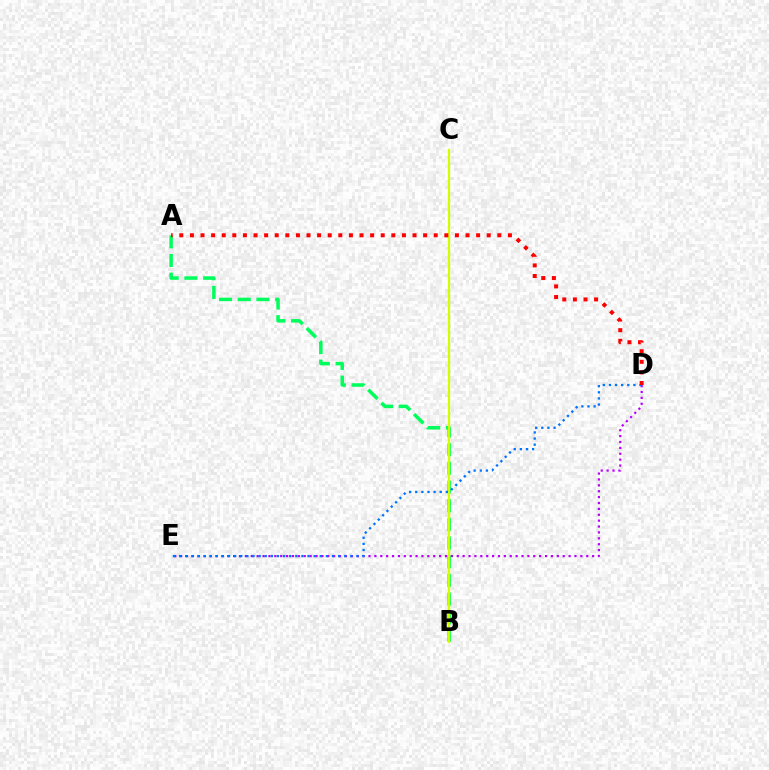{('A', 'B'): [{'color': '#00ff5c', 'line_style': 'dashed', 'thickness': 2.54}], ('D', 'E'): [{'color': '#b900ff', 'line_style': 'dotted', 'thickness': 1.6}, {'color': '#0074ff', 'line_style': 'dotted', 'thickness': 1.66}], ('B', 'C'): [{'color': '#d1ff00', 'line_style': 'solid', 'thickness': 1.64}], ('A', 'D'): [{'color': '#ff0000', 'line_style': 'dotted', 'thickness': 2.88}]}